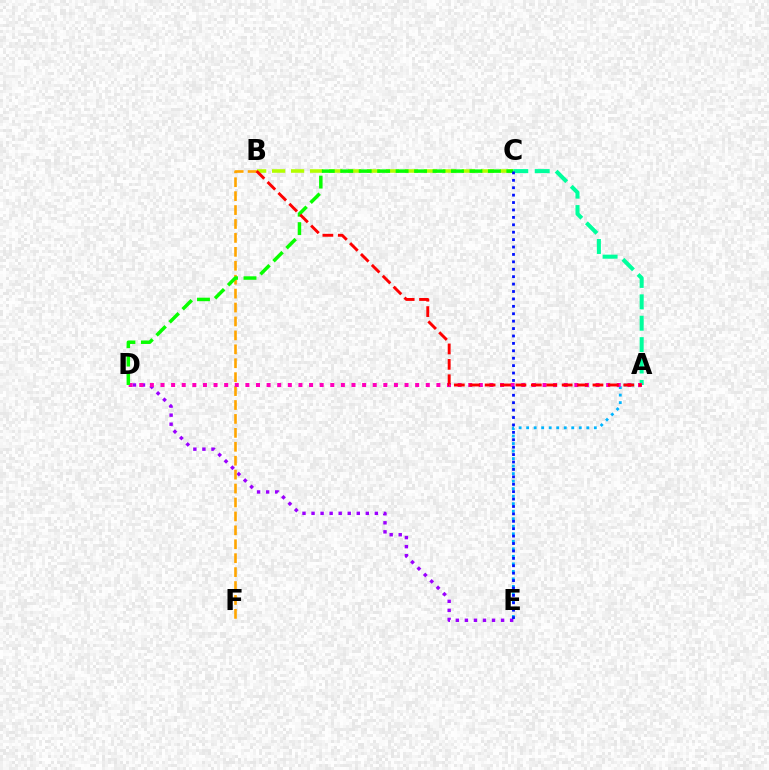{('A', 'E'): [{'color': '#00b5ff', 'line_style': 'dotted', 'thickness': 2.04}], ('A', 'C'): [{'color': '#00ff9d', 'line_style': 'dashed', 'thickness': 2.91}], ('D', 'E'): [{'color': '#9b00ff', 'line_style': 'dotted', 'thickness': 2.46}], ('B', 'F'): [{'color': '#ffa500', 'line_style': 'dashed', 'thickness': 1.89}], ('B', 'C'): [{'color': '#b3ff00', 'line_style': 'dashed', 'thickness': 2.58}], ('A', 'D'): [{'color': '#ff00bd', 'line_style': 'dotted', 'thickness': 2.88}], ('C', 'D'): [{'color': '#08ff00', 'line_style': 'dashed', 'thickness': 2.51}], ('A', 'B'): [{'color': '#ff0000', 'line_style': 'dashed', 'thickness': 2.09}], ('C', 'E'): [{'color': '#0010ff', 'line_style': 'dotted', 'thickness': 2.01}]}